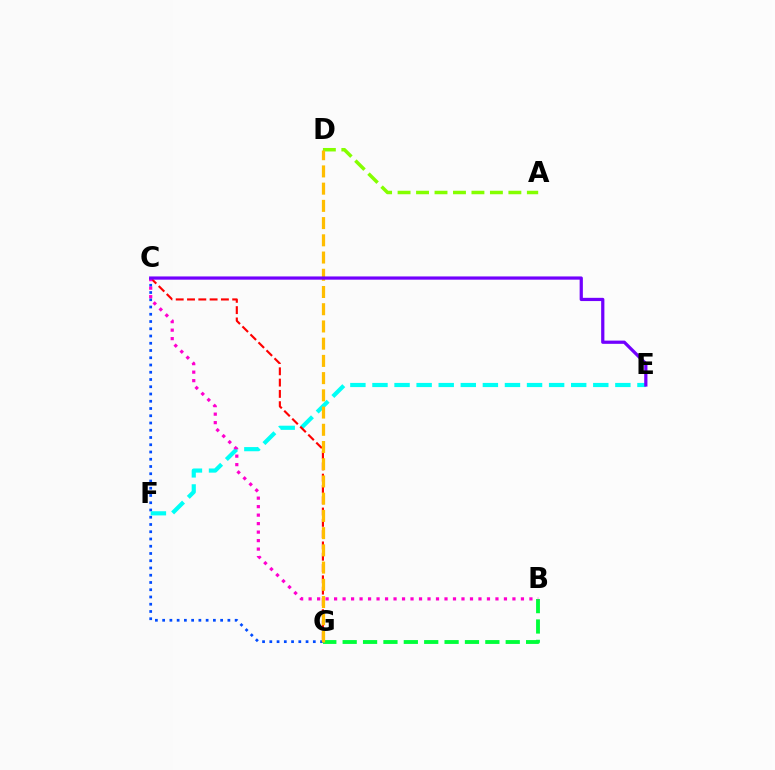{('C', 'G'): [{'color': '#004bff', 'line_style': 'dotted', 'thickness': 1.97}, {'color': '#ff0000', 'line_style': 'dashed', 'thickness': 1.53}], ('A', 'D'): [{'color': '#84ff00', 'line_style': 'dashed', 'thickness': 2.51}], ('E', 'F'): [{'color': '#00fff6', 'line_style': 'dashed', 'thickness': 3.0}], ('B', 'G'): [{'color': '#00ff39', 'line_style': 'dashed', 'thickness': 2.77}], ('D', 'G'): [{'color': '#ffbd00', 'line_style': 'dashed', 'thickness': 2.34}], ('B', 'C'): [{'color': '#ff00cf', 'line_style': 'dotted', 'thickness': 2.31}], ('C', 'E'): [{'color': '#7200ff', 'line_style': 'solid', 'thickness': 2.32}]}